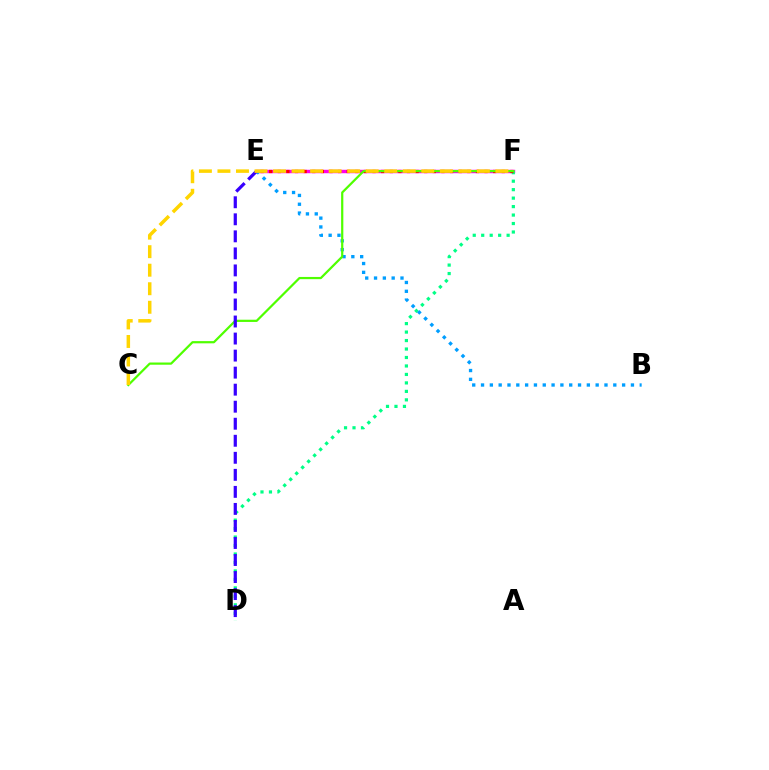{('E', 'F'): [{'color': '#ff00ed', 'line_style': 'solid', 'thickness': 2.47}, {'color': '#ff0000', 'line_style': 'dotted', 'thickness': 2.34}], ('D', 'F'): [{'color': '#00ff86', 'line_style': 'dotted', 'thickness': 2.3}], ('B', 'E'): [{'color': '#009eff', 'line_style': 'dotted', 'thickness': 2.4}], ('C', 'F'): [{'color': '#4fff00', 'line_style': 'solid', 'thickness': 1.6}, {'color': '#ffd500', 'line_style': 'dashed', 'thickness': 2.52}], ('D', 'E'): [{'color': '#3700ff', 'line_style': 'dashed', 'thickness': 2.31}]}